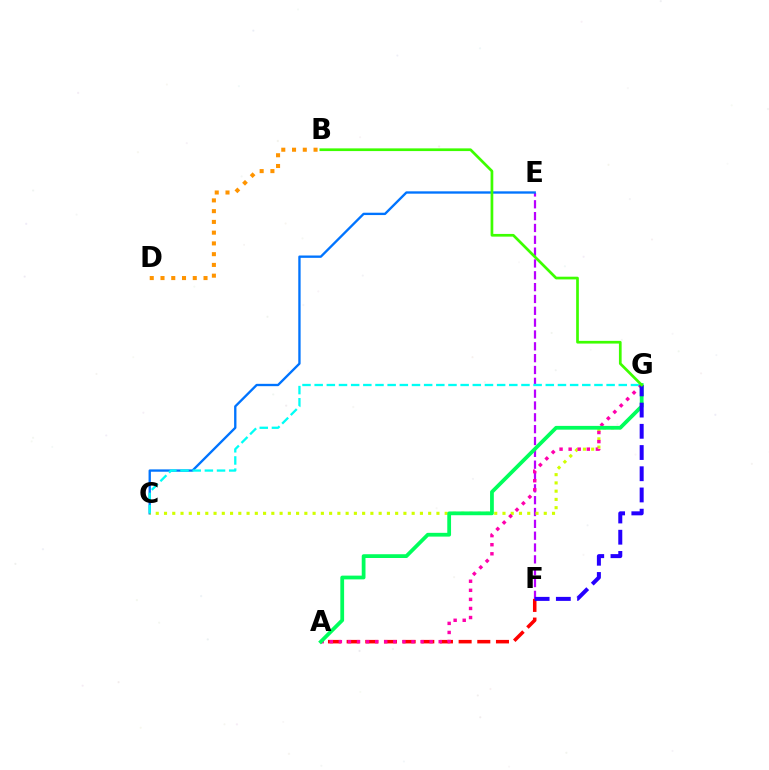{('E', 'F'): [{'color': '#b900ff', 'line_style': 'dashed', 'thickness': 1.61}], ('C', 'E'): [{'color': '#0074ff', 'line_style': 'solid', 'thickness': 1.69}], ('B', 'D'): [{'color': '#ff9400', 'line_style': 'dotted', 'thickness': 2.92}], ('C', 'G'): [{'color': '#d1ff00', 'line_style': 'dotted', 'thickness': 2.24}, {'color': '#00fff6', 'line_style': 'dashed', 'thickness': 1.65}], ('A', 'F'): [{'color': '#ff0000', 'line_style': 'dashed', 'thickness': 2.54}], ('A', 'G'): [{'color': '#ff00ac', 'line_style': 'dotted', 'thickness': 2.47}, {'color': '#00ff5c', 'line_style': 'solid', 'thickness': 2.71}], ('F', 'G'): [{'color': '#2500ff', 'line_style': 'dashed', 'thickness': 2.88}], ('B', 'G'): [{'color': '#3dff00', 'line_style': 'solid', 'thickness': 1.95}]}